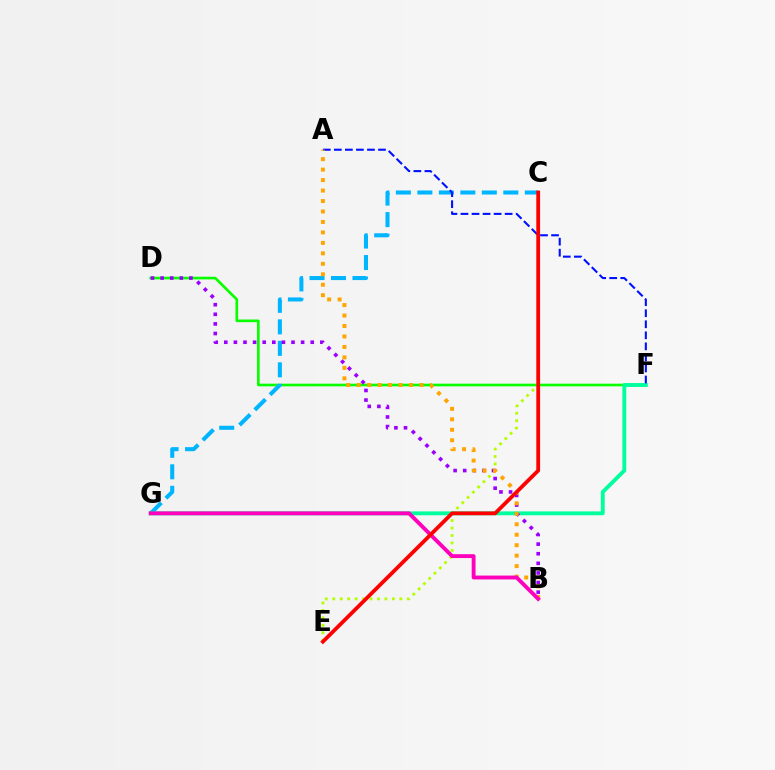{('D', 'F'): [{'color': '#08ff00', 'line_style': 'solid', 'thickness': 1.91}], ('C', 'E'): [{'color': '#b3ff00', 'line_style': 'dotted', 'thickness': 2.03}, {'color': '#ff0000', 'line_style': 'solid', 'thickness': 2.72}], ('C', 'G'): [{'color': '#00b5ff', 'line_style': 'dashed', 'thickness': 2.92}], ('F', 'G'): [{'color': '#00ff9d', 'line_style': 'solid', 'thickness': 2.79}], ('A', 'F'): [{'color': '#0010ff', 'line_style': 'dashed', 'thickness': 1.5}], ('B', 'D'): [{'color': '#9b00ff', 'line_style': 'dotted', 'thickness': 2.61}], ('A', 'B'): [{'color': '#ffa500', 'line_style': 'dotted', 'thickness': 2.84}], ('B', 'G'): [{'color': '#ff00bd', 'line_style': 'solid', 'thickness': 2.78}]}